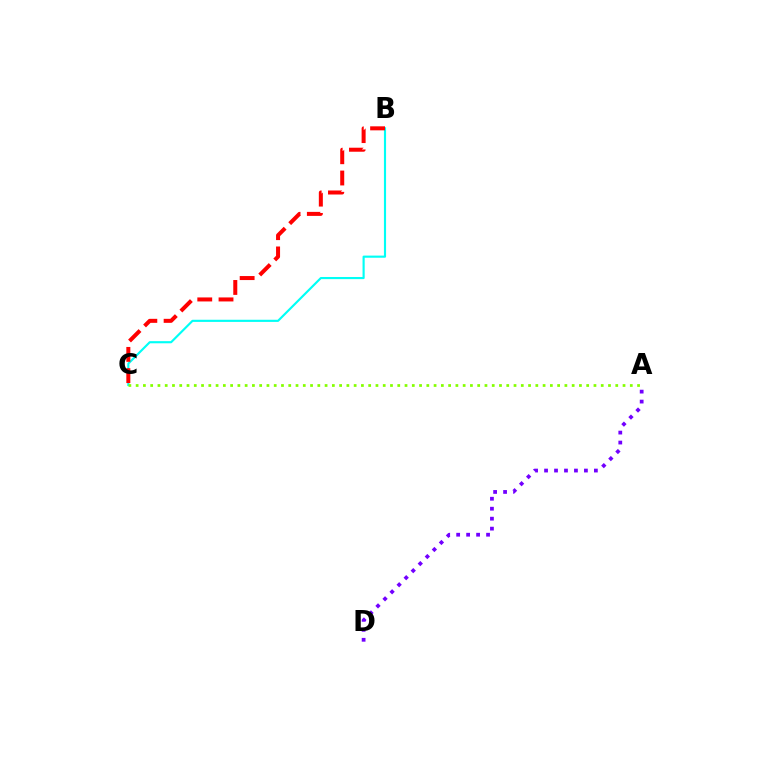{('B', 'C'): [{'color': '#00fff6', 'line_style': 'solid', 'thickness': 1.54}, {'color': '#ff0000', 'line_style': 'dashed', 'thickness': 2.89}], ('A', 'D'): [{'color': '#7200ff', 'line_style': 'dotted', 'thickness': 2.71}], ('A', 'C'): [{'color': '#84ff00', 'line_style': 'dotted', 'thickness': 1.97}]}